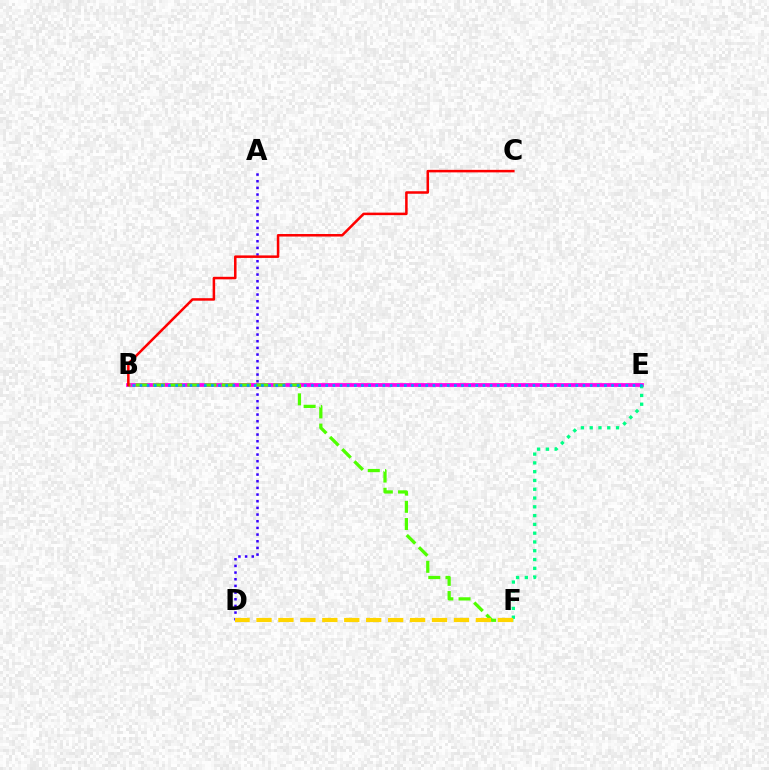{('A', 'D'): [{'color': '#3700ff', 'line_style': 'dotted', 'thickness': 1.81}], ('B', 'E'): [{'color': '#ff00ed', 'line_style': 'solid', 'thickness': 2.7}, {'color': '#009eff', 'line_style': 'dotted', 'thickness': 1.94}], ('B', 'F'): [{'color': '#4fff00', 'line_style': 'dashed', 'thickness': 2.34}], ('E', 'F'): [{'color': '#00ff86', 'line_style': 'dotted', 'thickness': 2.39}], ('D', 'F'): [{'color': '#ffd500', 'line_style': 'dashed', 'thickness': 2.98}], ('B', 'C'): [{'color': '#ff0000', 'line_style': 'solid', 'thickness': 1.82}]}